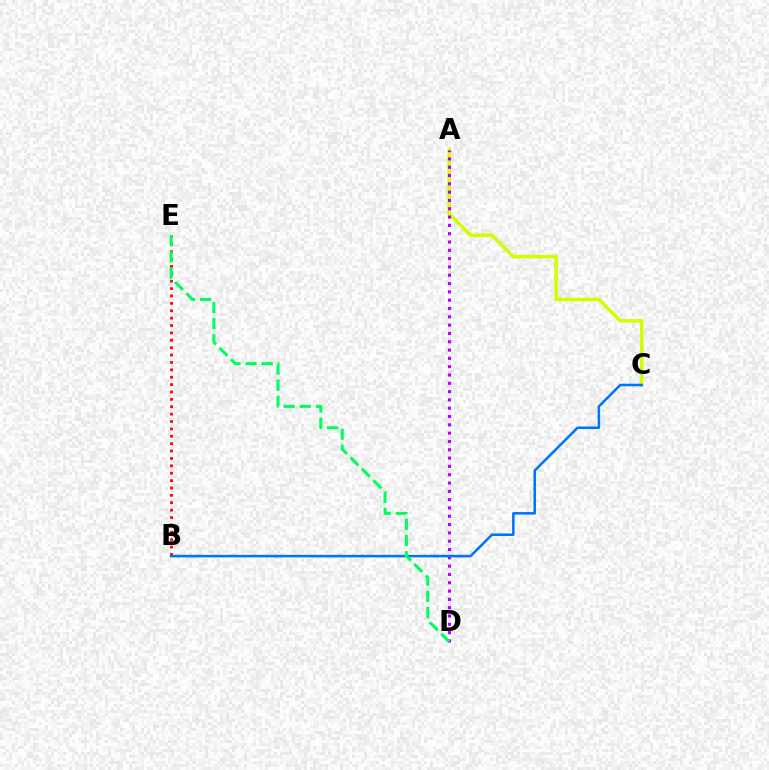{('A', 'C'): [{'color': '#d1ff00', 'line_style': 'solid', 'thickness': 2.53}], ('A', 'D'): [{'color': '#b900ff', 'line_style': 'dotted', 'thickness': 2.26}], ('B', 'E'): [{'color': '#ff0000', 'line_style': 'dotted', 'thickness': 2.01}], ('B', 'C'): [{'color': '#0074ff', 'line_style': 'solid', 'thickness': 1.83}], ('D', 'E'): [{'color': '#00ff5c', 'line_style': 'dashed', 'thickness': 2.2}]}